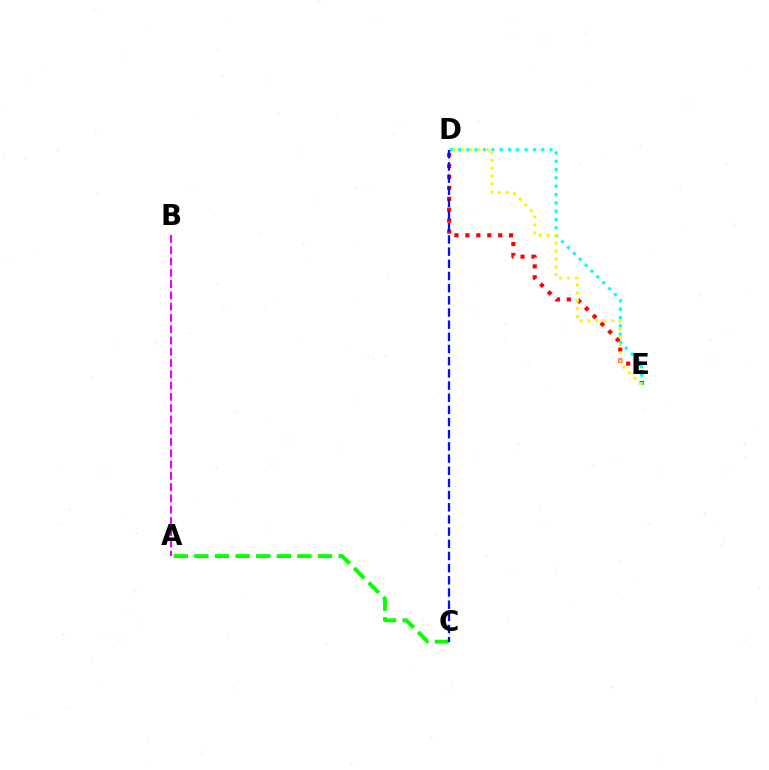{('D', 'E'): [{'color': '#ff0000', 'line_style': 'dotted', 'thickness': 2.97}, {'color': '#00fff6', 'line_style': 'dotted', 'thickness': 2.26}, {'color': '#fcf500', 'line_style': 'dotted', 'thickness': 2.15}], ('A', 'B'): [{'color': '#ee00ff', 'line_style': 'dashed', 'thickness': 1.53}], ('A', 'C'): [{'color': '#08ff00', 'line_style': 'dashed', 'thickness': 2.8}], ('C', 'D'): [{'color': '#0010ff', 'line_style': 'dashed', 'thickness': 1.65}]}